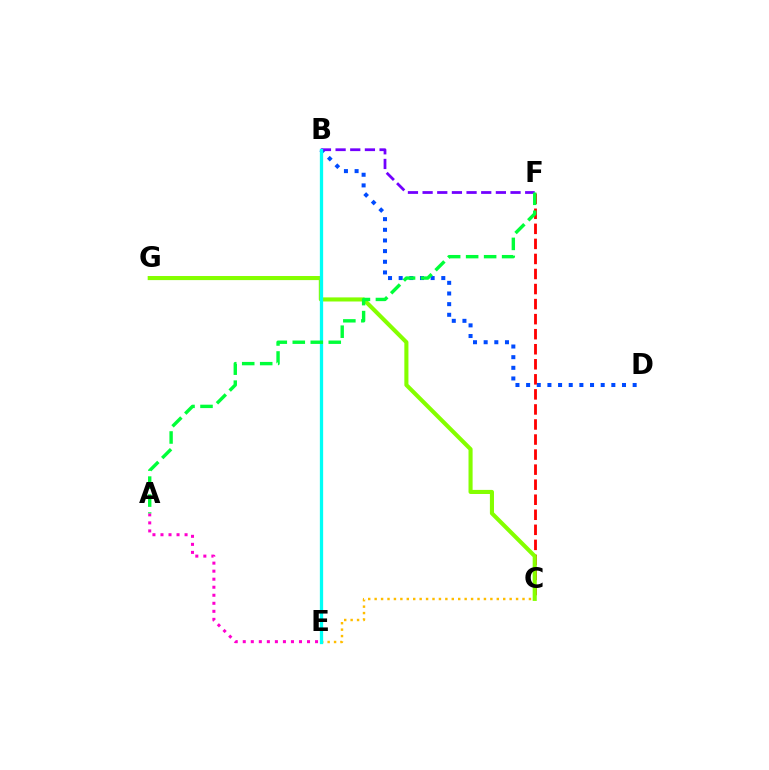{('C', 'E'): [{'color': '#ffbd00', 'line_style': 'dotted', 'thickness': 1.75}], ('B', 'D'): [{'color': '#004bff', 'line_style': 'dotted', 'thickness': 2.89}], ('C', 'F'): [{'color': '#ff0000', 'line_style': 'dashed', 'thickness': 2.04}], ('A', 'E'): [{'color': '#ff00cf', 'line_style': 'dotted', 'thickness': 2.18}], ('C', 'G'): [{'color': '#84ff00', 'line_style': 'solid', 'thickness': 2.95}], ('B', 'F'): [{'color': '#7200ff', 'line_style': 'dashed', 'thickness': 1.99}], ('B', 'E'): [{'color': '#00fff6', 'line_style': 'solid', 'thickness': 2.36}], ('A', 'F'): [{'color': '#00ff39', 'line_style': 'dashed', 'thickness': 2.44}]}